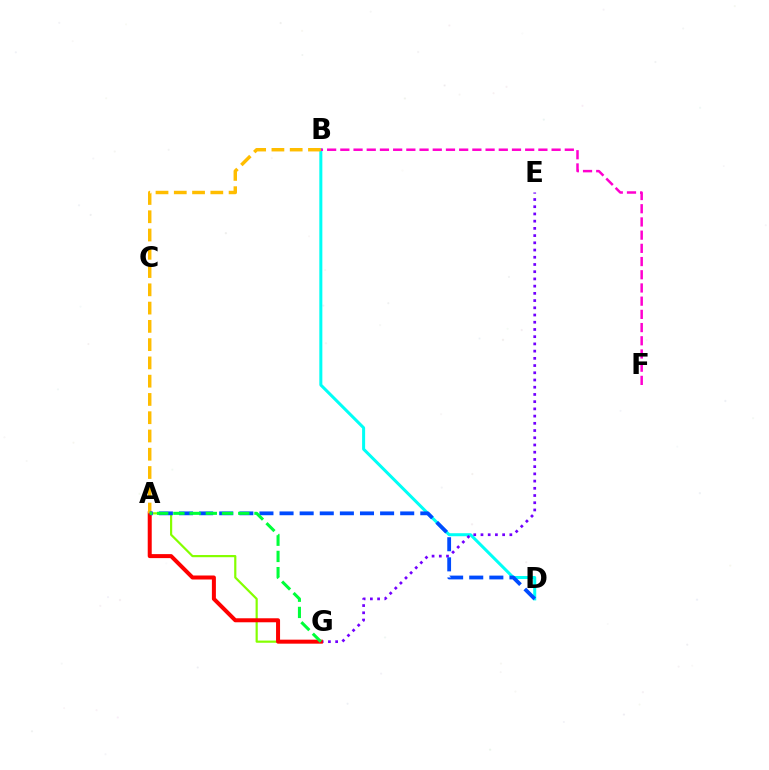{('B', 'D'): [{'color': '#00fff6', 'line_style': 'solid', 'thickness': 2.18}], ('A', 'G'): [{'color': '#84ff00', 'line_style': 'solid', 'thickness': 1.58}, {'color': '#ff0000', 'line_style': 'solid', 'thickness': 2.88}, {'color': '#00ff39', 'line_style': 'dashed', 'thickness': 2.2}], ('E', 'G'): [{'color': '#7200ff', 'line_style': 'dotted', 'thickness': 1.96}], ('B', 'F'): [{'color': '#ff00cf', 'line_style': 'dashed', 'thickness': 1.79}], ('A', 'B'): [{'color': '#ffbd00', 'line_style': 'dashed', 'thickness': 2.48}], ('A', 'D'): [{'color': '#004bff', 'line_style': 'dashed', 'thickness': 2.73}]}